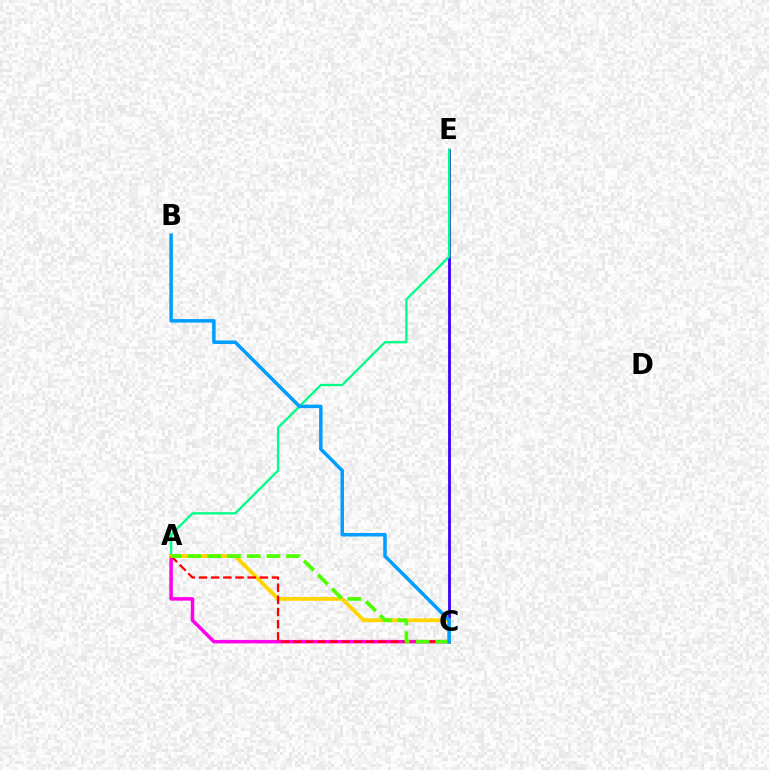{('A', 'C'): [{'color': '#ff00ed', 'line_style': 'solid', 'thickness': 2.51}, {'color': '#ffd500', 'line_style': 'solid', 'thickness': 2.74}, {'color': '#ff0000', 'line_style': 'dashed', 'thickness': 1.65}, {'color': '#4fff00', 'line_style': 'dashed', 'thickness': 2.68}], ('C', 'E'): [{'color': '#3700ff', 'line_style': 'solid', 'thickness': 2.0}], ('A', 'E'): [{'color': '#00ff86', 'line_style': 'solid', 'thickness': 1.66}], ('B', 'C'): [{'color': '#009eff', 'line_style': 'solid', 'thickness': 2.52}]}